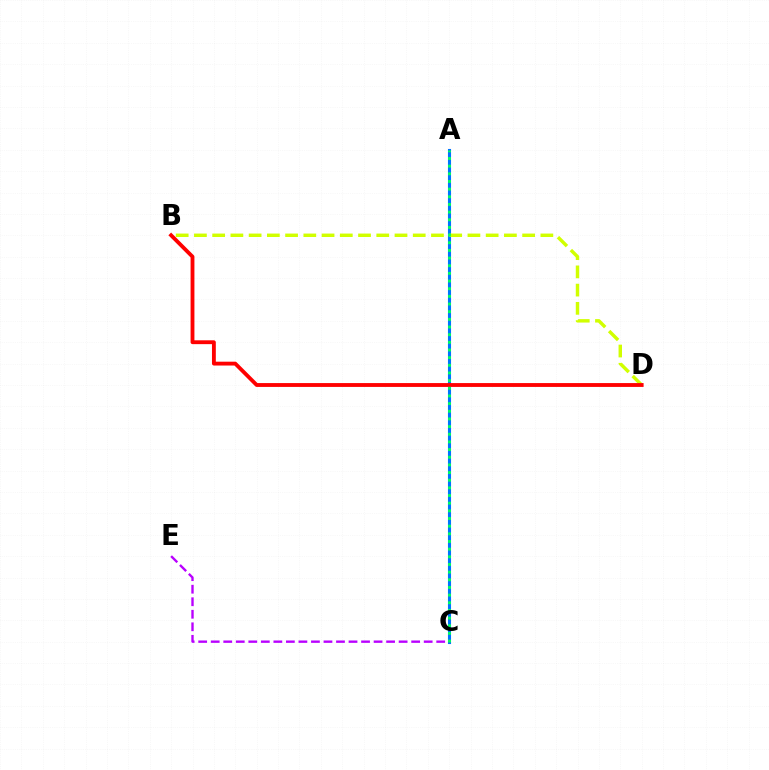{('A', 'C'): [{'color': '#0074ff', 'line_style': 'solid', 'thickness': 2.22}, {'color': '#00ff5c', 'line_style': 'dotted', 'thickness': 2.08}], ('B', 'D'): [{'color': '#d1ff00', 'line_style': 'dashed', 'thickness': 2.48}, {'color': '#ff0000', 'line_style': 'solid', 'thickness': 2.77}], ('C', 'E'): [{'color': '#b900ff', 'line_style': 'dashed', 'thickness': 1.7}]}